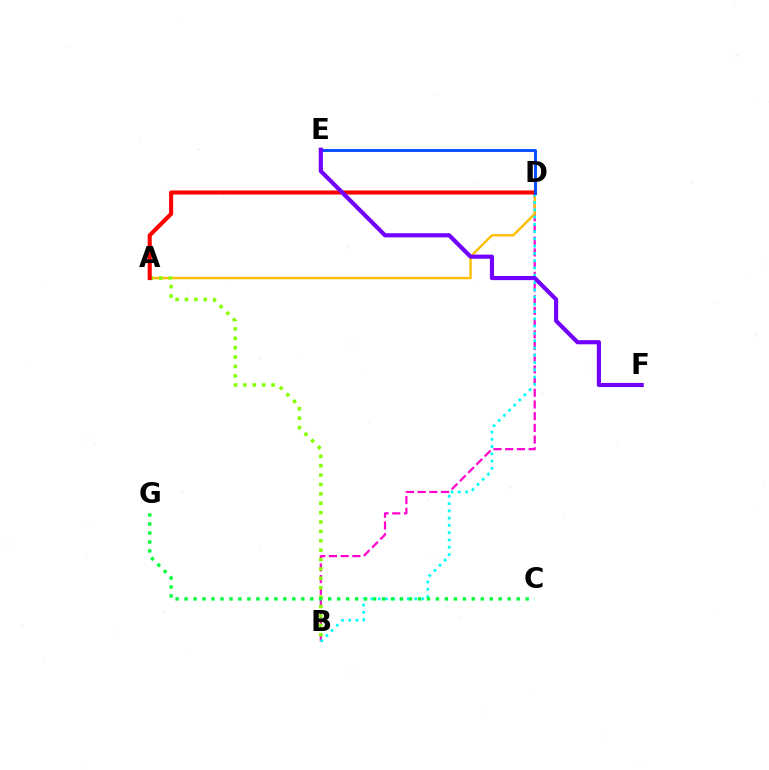{('B', 'D'): [{'color': '#ff00cf', 'line_style': 'dashed', 'thickness': 1.59}, {'color': '#00fff6', 'line_style': 'dotted', 'thickness': 1.98}], ('A', 'D'): [{'color': '#ffbd00', 'line_style': 'solid', 'thickness': 1.71}, {'color': '#ff0000', 'line_style': 'solid', 'thickness': 2.94}], ('A', 'B'): [{'color': '#84ff00', 'line_style': 'dotted', 'thickness': 2.55}], ('D', 'E'): [{'color': '#004bff', 'line_style': 'solid', 'thickness': 2.07}], ('E', 'F'): [{'color': '#7200ff', 'line_style': 'solid', 'thickness': 2.99}], ('C', 'G'): [{'color': '#00ff39', 'line_style': 'dotted', 'thickness': 2.44}]}